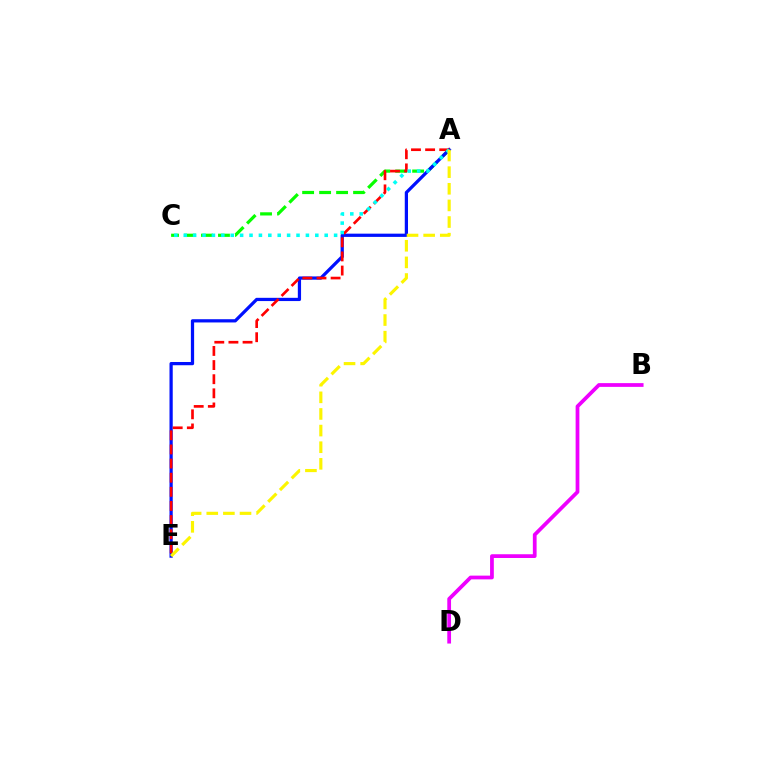{('A', 'C'): [{'color': '#08ff00', 'line_style': 'dashed', 'thickness': 2.31}, {'color': '#00fff6', 'line_style': 'dotted', 'thickness': 2.55}], ('A', 'E'): [{'color': '#0010ff', 'line_style': 'solid', 'thickness': 2.33}, {'color': '#ff0000', 'line_style': 'dashed', 'thickness': 1.92}, {'color': '#fcf500', 'line_style': 'dashed', 'thickness': 2.26}], ('B', 'D'): [{'color': '#ee00ff', 'line_style': 'solid', 'thickness': 2.7}]}